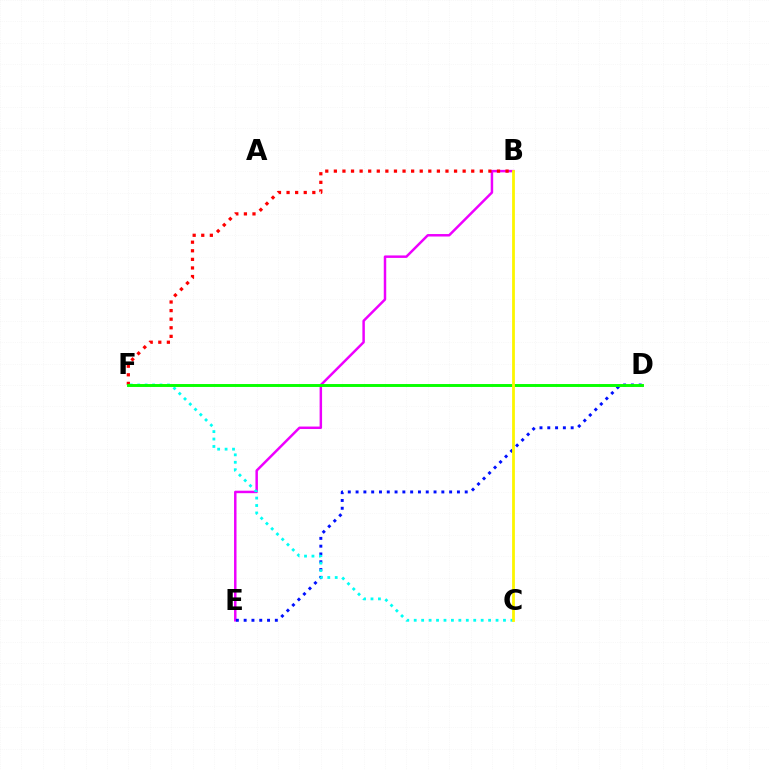{('B', 'E'): [{'color': '#ee00ff', 'line_style': 'solid', 'thickness': 1.78}], ('B', 'F'): [{'color': '#ff0000', 'line_style': 'dotted', 'thickness': 2.33}], ('D', 'E'): [{'color': '#0010ff', 'line_style': 'dotted', 'thickness': 2.12}], ('C', 'F'): [{'color': '#00fff6', 'line_style': 'dotted', 'thickness': 2.02}], ('D', 'F'): [{'color': '#08ff00', 'line_style': 'solid', 'thickness': 2.11}], ('B', 'C'): [{'color': '#fcf500', 'line_style': 'solid', 'thickness': 2.01}]}